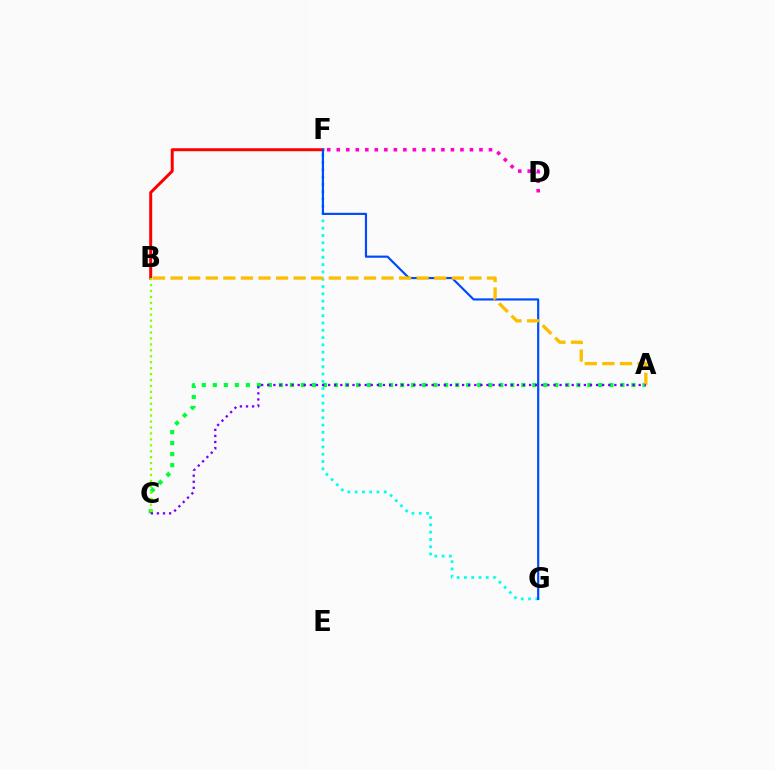{('A', 'C'): [{'color': '#00ff39', 'line_style': 'dotted', 'thickness': 2.99}, {'color': '#7200ff', 'line_style': 'dotted', 'thickness': 1.65}], ('B', 'F'): [{'color': '#ff0000', 'line_style': 'solid', 'thickness': 2.15}], ('B', 'C'): [{'color': '#84ff00', 'line_style': 'dotted', 'thickness': 1.61}], ('F', 'G'): [{'color': '#00fff6', 'line_style': 'dotted', 'thickness': 1.98}, {'color': '#004bff', 'line_style': 'solid', 'thickness': 1.57}], ('A', 'B'): [{'color': '#ffbd00', 'line_style': 'dashed', 'thickness': 2.39}], ('D', 'F'): [{'color': '#ff00cf', 'line_style': 'dotted', 'thickness': 2.59}]}